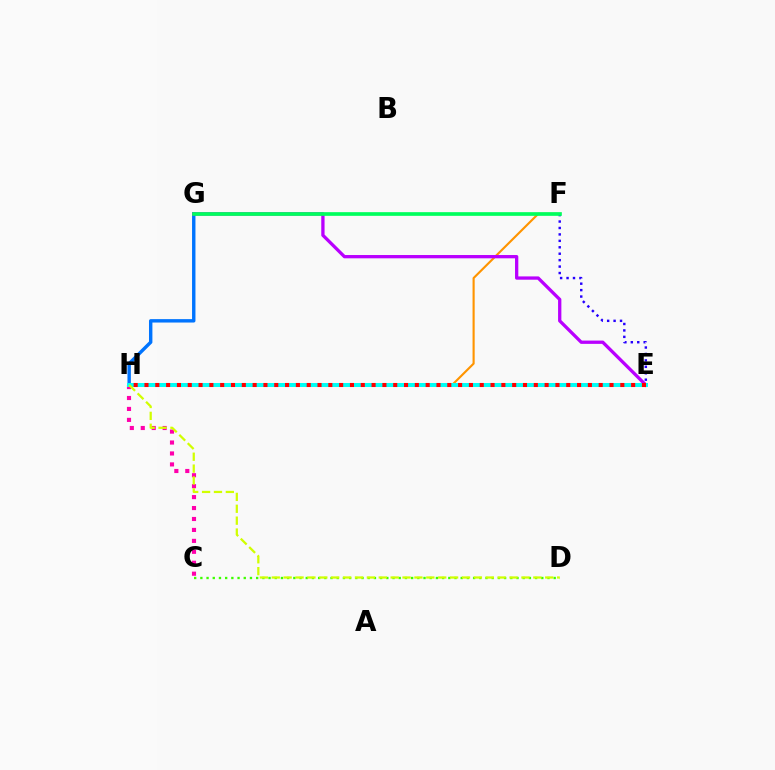{('F', 'H'): [{'color': '#ff9400', 'line_style': 'solid', 'thickness': 1.53}], ('C', 'H'): [{'color': '#ff00ac', 'line_style': 'dotted', 'thickness': 2.97}], ('C', 'D'): [{'color': '#3dff00', 'line_style': 'dotted', 'thickness': 1.68}], ('G', 'H'): [{'color': '#0074ff', 'line_style': 'solid', 'thickness': 2.45}], ('E', 'F'): [{'color': '#2500ff', 'line_style': 'dotted', 'thickness': 1.75}], ('E', 'G'): [{'color': '#b900ff', 'line_style': 'solid', 'thickness': 2.37}], ('E', 'H'): [{'color': '#00fff6', 'line_style': 'solid', 'thickness': 2.86}, {'color': '#ff0000', 'line_style': 'dotted', 'thickness': 2.94}], ('D', 'H'): [{'color': '#d1ff00', 'line_style': 'dashed', 'thickness': 1.62}], ('F', 'G'): [{'color': '#00ff5c', 'line_style': 'solid', 'thickness': 2.65}]}